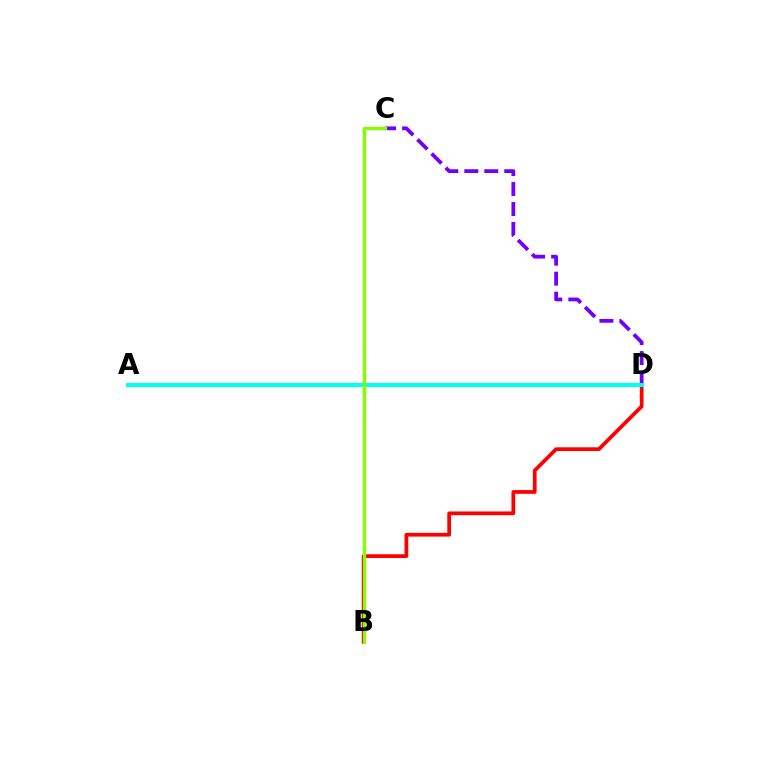{('C', 'D'): [{'color': '#7200ff', 'line_style': 'dashed', 'thickness': 2.71}], ('B', 'D'): [{'color': '#ff0000', 'line_style': 'solid', 'thickness': 2.7}], ('A', 'D'): [{'color': '#00fff6', 'line_style': 'solid', 'thickness': 2.91}], ('B', 'C'): [{'color': '#84ff00', 'line_style': 'solid', 'thickness': 2.38}]}